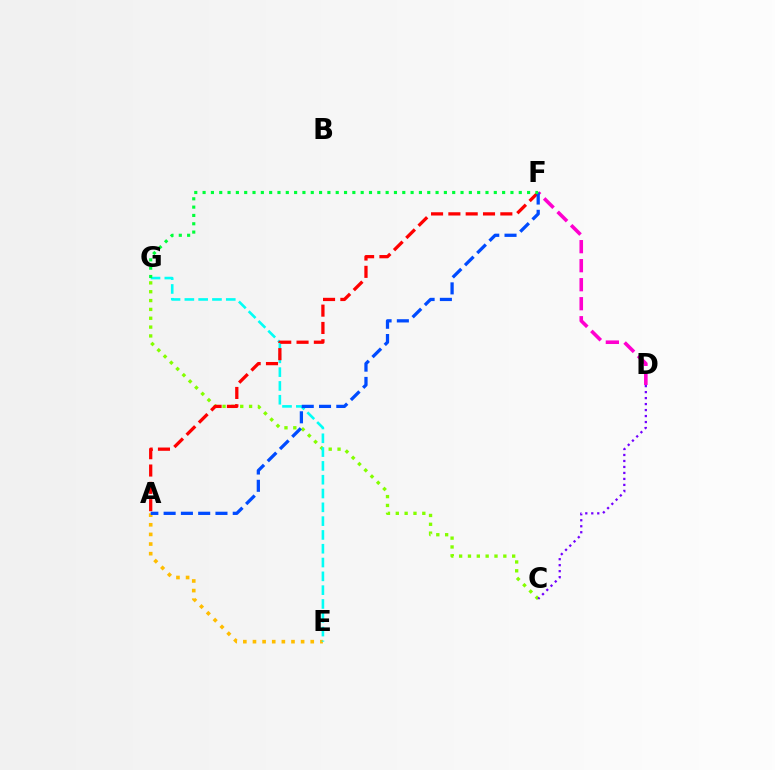{('C', 'G'): [{'color': '#84ff00', 'line_style': 'dotted', 'thickness': 2.4}], ('A', 'E'): [{'color': '#ffbd00', 'line_style': 'dotted', 'thickness': 2.62}], ('E', 'G'): [{'color': '#00fff6', 'line_style': 'dashed', 'thickness': 1.88}], ('A', 'F'): [{'color': '#ff0000', 'line_style': 'dashed', 'thickness': 2.35}, {'color': '#004bff', 'line_style': 'dashed', 'thickness': 2.35}], ('D', 'F'): [{'color': '#ff00cf', 'line_style': 'dashed', 'thickness': 2.58}], ('C', 'D'): [{'color': '#7200ff', 'line_style': 'dotted', 'thickness': 1.63}], ('F', 'G'): [{'color': '#00ff39', 'line_style': 'dotted', 'thickness': 2.26}]}